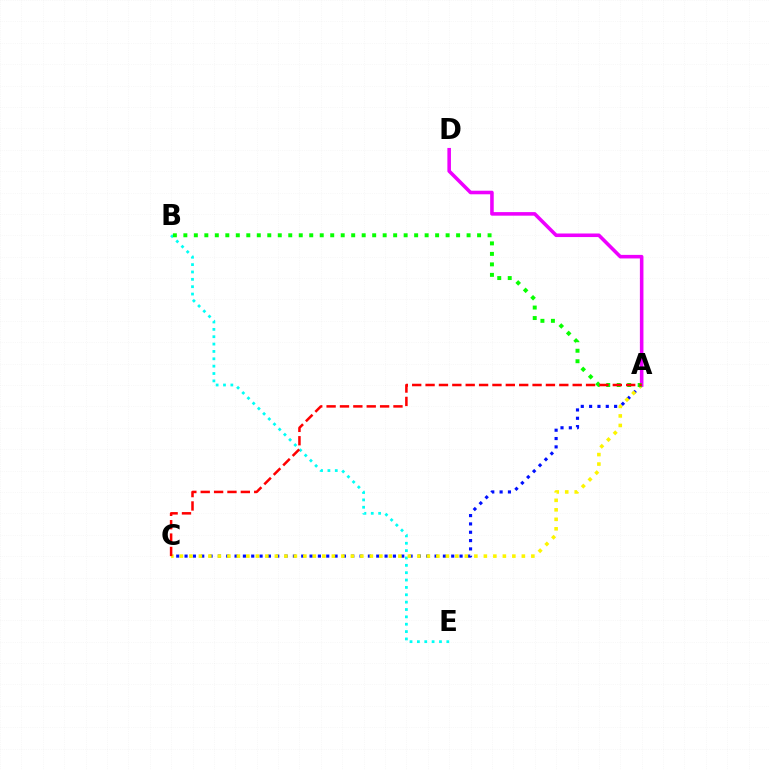{('A', 'C'): [{'color': '#0010ff', 'line_style': 'dotted', 'thickness': 2.26}, {'color': '#fcf500', 'line_style': 'dotted', 'thickness': 2.58}, {'color': '#ff0000', 'line_style': 'dashed', 'thickness': 1.82}], ('B', 'E'): [{'color': '#00fff6', 'line_style': 'dotted', 'thickness': 2.0}], ('A', 'D'): [{'color': '#ee00ff', 'line_style': 'solid', 'thickness': 2.57}], ('A', 'B'): [{'color': '#08ff00', 'line_style': 'dotted', 'thickness': 2.85}]}